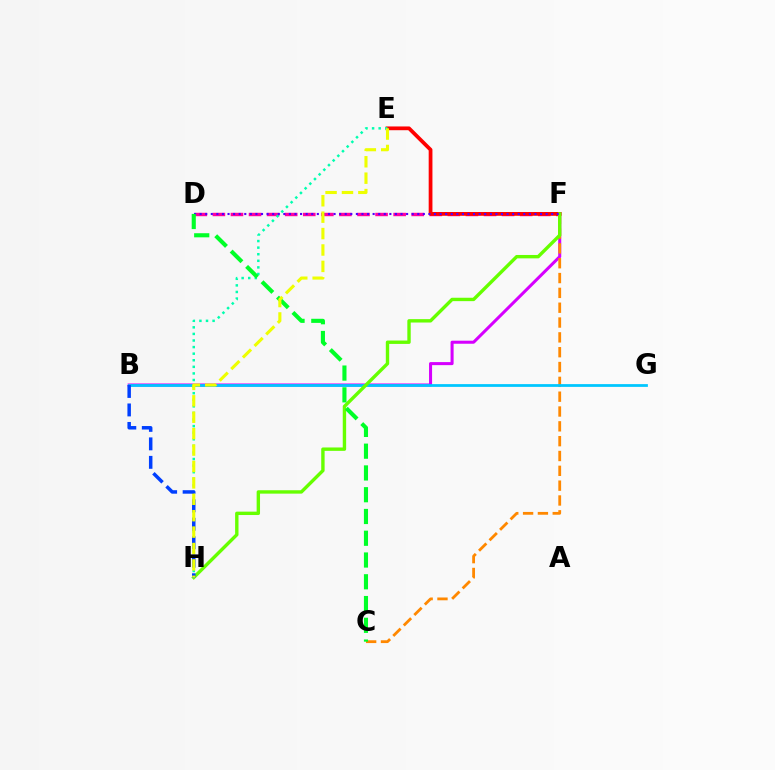{('D', 'F'): [{'color': '#ff00a0', 'line_style': 'dashed', 'thickness': 2.46}, {'color': '#4f00ff', 'line_style': 'dotted', 'thickness': 1.52}], ('B', 'F'): [{'color': '#d600ff', 'line_style': 'solid', 'thickness': 2.19}], ('C', 'F'): [{'color': '#ff8800', 'line_style': 'dashed', 'thickness': 2.01}], ('E', 'F'): [{'color': '#ff0000', 'line_style': 'solid', 'thickness': 2.7}], ('B', 'G'): [{'color': '#00c7ff', 'line_style': 'solid', 'thickness': 1.99}], ('F', 'H'): [{'color': '#66ff00', 'line_style': 'solid', 'thickness': 2.44}], ('E', 'H'): [{'color': '#00ffaf', 'line_style': 'dotted', 'thickness': 1.79}, {'color': '#eeff00', 'line_style': 'dashed', 'thickness': 2.23}], ('B', 'H'): [{'color': '#003fff', 'line_style': 'dashed', 'thickness': 2.51}], ('C', 'D'): [{'color': '#00ff27', 'line_style': 'dashed', 'thickness': 2.96}]}